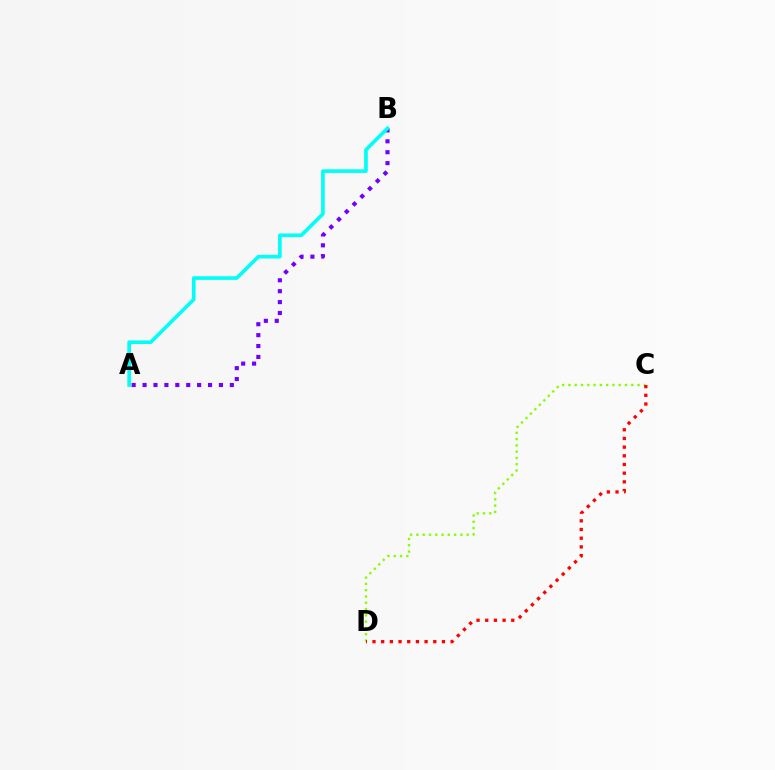{('C', 'D'): [{'color': '#84ff00', 'line_style': 'dotted', 'thickness': 1.71}, {'color': '#ff0000', 'line_style': 'dotted', 'thickness': 2.36}], ('A', 'B'): [{'color': '#7200ff', 'line_style': 'dotted', 'thickness': 2.96}, {'color': '#00fff6', 'line_style': 'solid', 'thickness': 2.63}]}